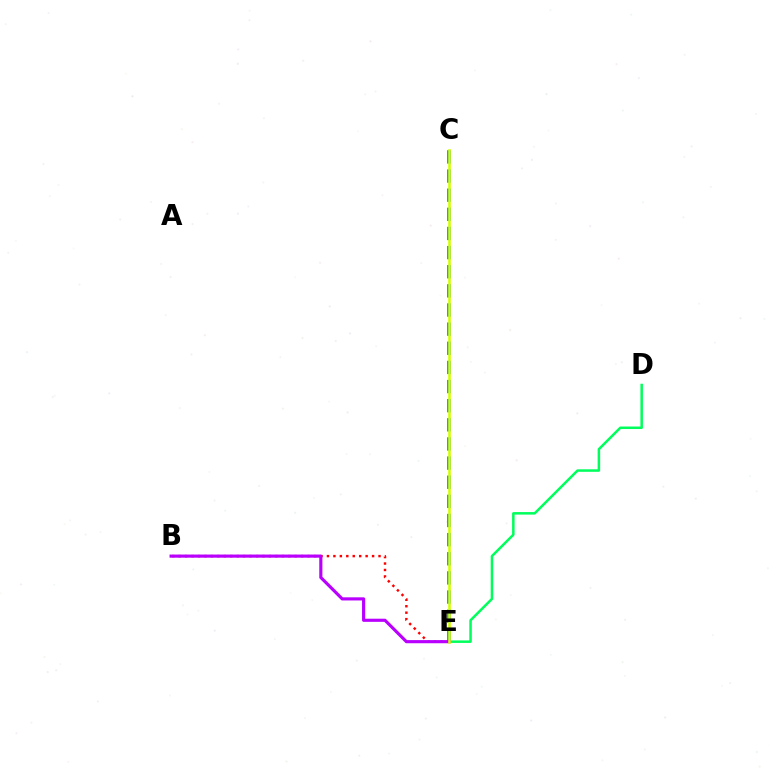{('D', 'E'): [{'color': '#00ff5c', 'line_style': 'solid', 'thickness': 1.81}], ('B', 'E'): [{'color': '#ff0000', 'line_style': 'dotted', 'thickness': 1.75}, {'color': '#b900ff', 'line_style': 'solid', 'thickness': 2.26}], ('C', 'E'): [{'color': '#0074ff', 'line_style': 'dashed', 'thickness': 2.6}, {'color': '#d1ff00', 'line_style': 'solid', 'thickness': 1.86}]}